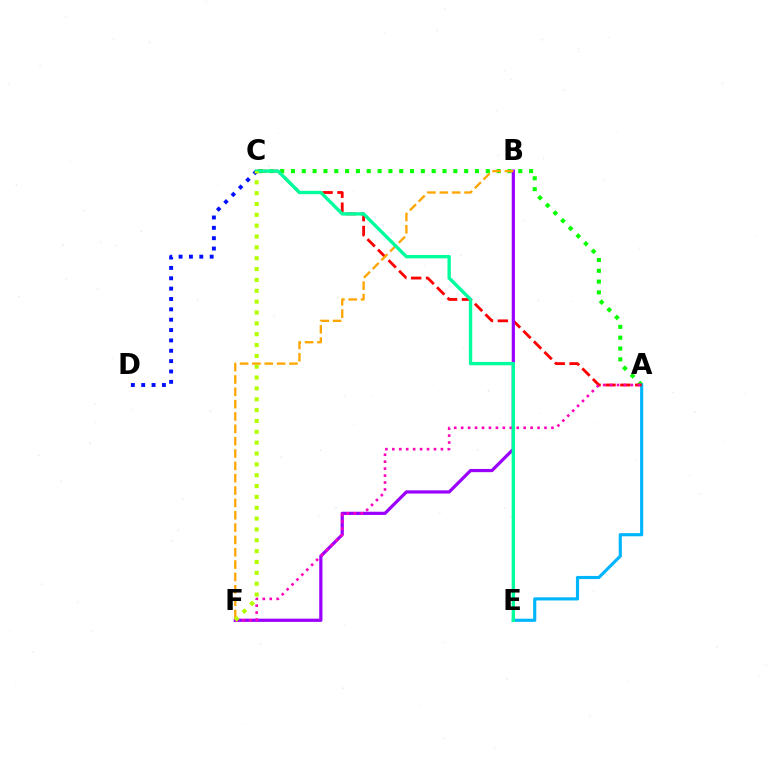{('A', 'C'): [{'color': '#08ff00', 'line_style': 'dotted', 'thickness': 2.94}, {'color': '#ff0000', 'line_style': 'dashed', 'thickness': 2.03}], ('A', 'E'): [{'color': '#00b5ff', 'line_style': 'solid', 'thickness': 2.26}], ('C', 'D'): [{'color': '#0010ff', 'line_style': 'dotted', 'thickness': 2.81}], ('B', 'F'): [{'color': '#9b00ff', 'line_style': 'solid', 'thickness': 2.31}, {'color': '#ffa500', 'line_style': 'dashed', 'thickness': 1.68}], ('A', 'F'): [{'color': '#ff00bd', 'line_style': 'dotted', 'thickness': 1.89}], ('C', 'E'): [{'color': '#00ff9d', 'line_style': 'solid', 'thickness': 2.43}], ('C', 'F'): [{'color': '#b3ff00', 'line_style': 'dotted', 'thickness': 2.95}]}